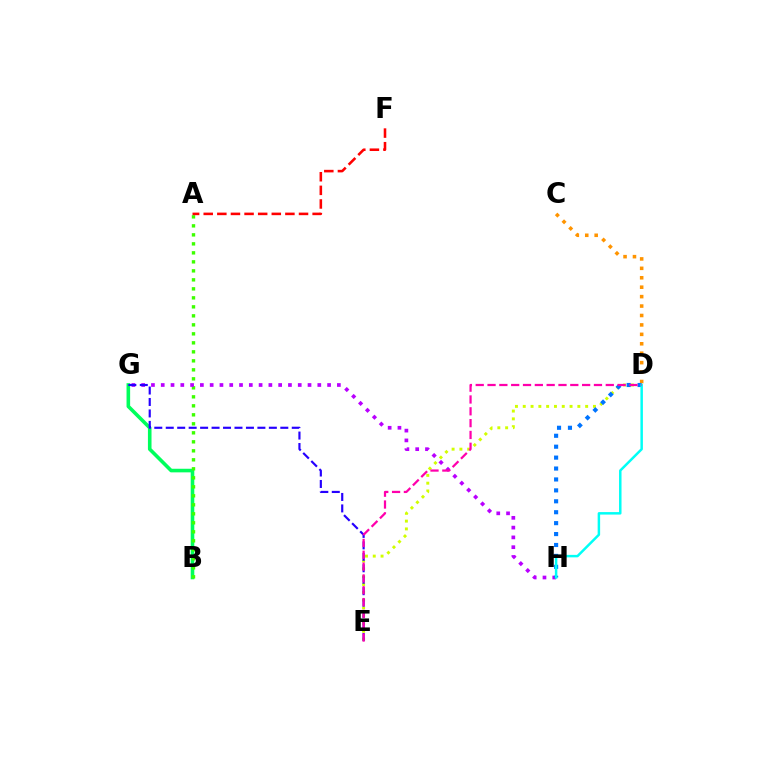{('B', 'G'): [{'color': '#00ff5c', 'line_style': 'solid', 'thickness': 2.59}], ('A', 'B'): [{'color': '#3dff00', 'line_style': 'dotted', 'thickness': 2.44}], ('A', 'F'): [{'color': '#ff0000', 'line_style': 'dashed', 'thickness': 1.85}], ('G', 'H'): [{'color': '#b900ff', 'line_style': 'dotted', 'thickness': 2.66}], ('D', 'E'): [{'color': '#d1ff00', 'line_style': 'dotted', 'thickness': 2.12}, {'color': '#ff00ac', 'line_style': 'dashed', 'thickness': 1.61}], ('E', 'G'): [{'color': '#2500ff', 'line_style': 'dashed', 'thickness': 1.56}], ('C', 'D'): [{'color': '#ff9400', 'line_style': 'dotted', 'thickness': 2.56}], ('D', 'H'): [{'color': '#0074ff', 'line_style': 'dotted', 'thickness': 2.97}, {'color': '#00fff6', 'line_style': 'solid', 'thickness': 1.79}]}